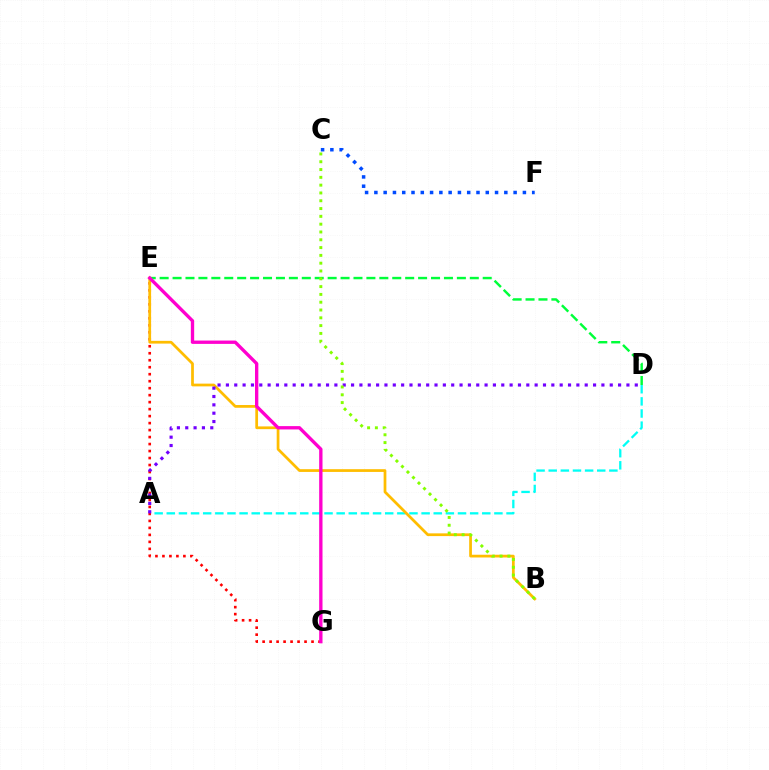{('A', 'D'): [{'color': '#00fff6', 'line_style': 'dashed', 'thickness': 1.65}, {'color': '#7200ff', 'line_style': 'dotted', 'thickness': 2.27}], ('E', 'G'): [{'color': '#ff0000', 'line_style': 'dotted', 'thickness': 1.9}, {'color': '#ff00cf', 'line_style': 'solid', 'thickness': 2.4}], ('B', 'E'): [{'color': '#ffbd00', 'line_style': 'solid', 'thickness': 1.97}], ('D', 'E'): [{'color': '#00ff39', 'line_style': 'dashed', 'thickness': 1.76}], ('C', 'F'): [{'color': '#004bff', 'line_style': 'dotted', 'thickness': 2.52}], ('B', 'C'): [{'color': '#84ff00', 'line_style': 'dotted', 'thickness': 2.12}]}